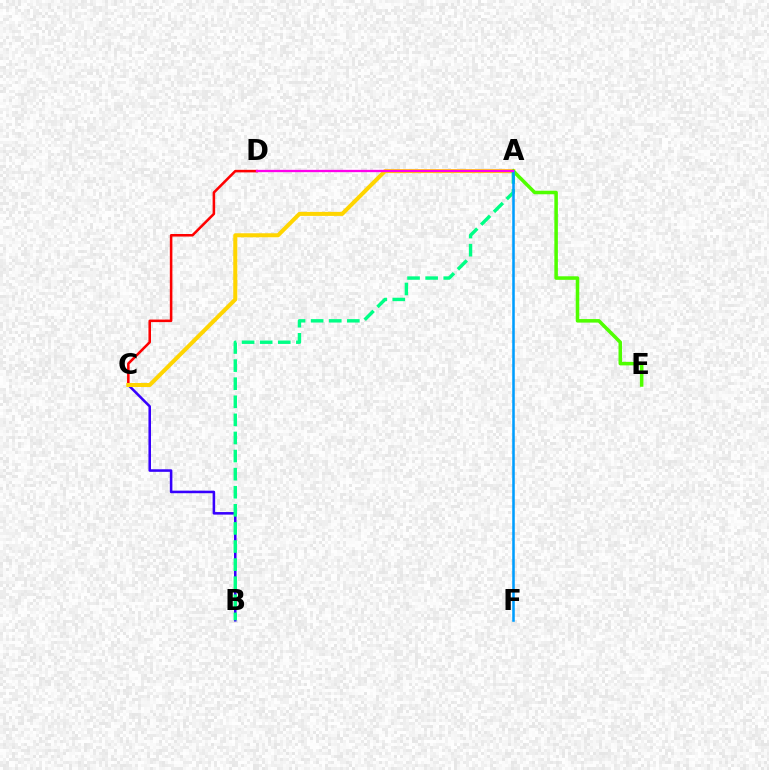{('B', 'C'): [{'color': '#3700ff', 'line_style': 'solid', 'thickness': 1.84}], ('C', 'D'): [{'color': '#ff0000', 'line_style': 'solid', 'thickness': 1.83}], ('A', 'C'): [{'color': '#ffd500', 'line_style': 'solid', 'thickness': 2.9}], ('A', 'B'): [{'color': '#00ff86', 'line_style': 'dashed', 'thickness': 2.46}], ('A', 'E'): [{'color': '#4fff00', 'line_style': 'solid', 'thickness': 2.54}], ('A', 'F'): [{'color': '#009eff', 'line_style': 'solid', 'thickness': 1.84}], ('A', 'D'): [{'color': '#ff00ed', 'line_style': 'solid', 'thickness': 1.67}]}